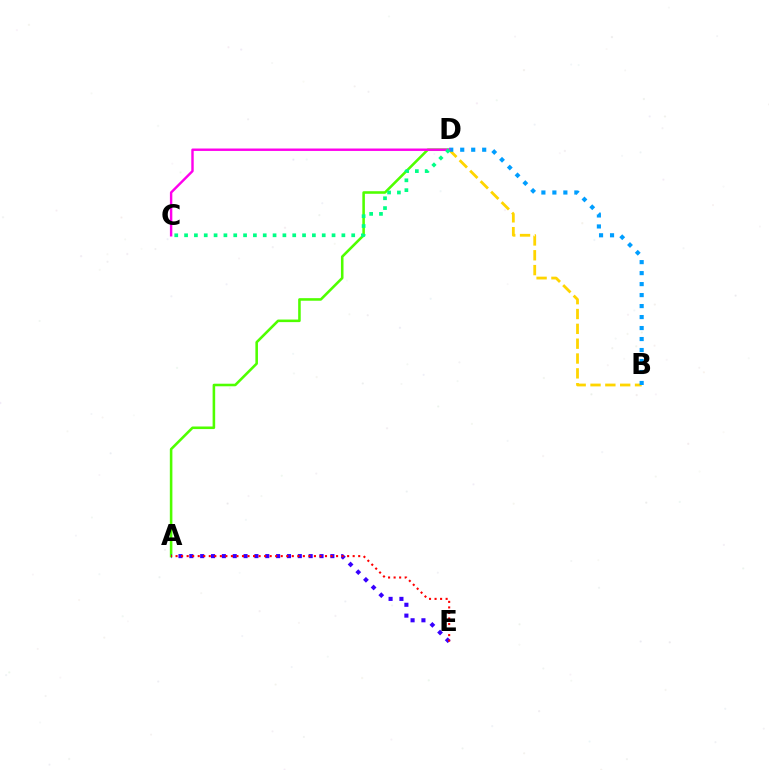{('A', 'D'): [{'color': '#4fff00', 'line_style': 'solid', 'thickness': 1.85}], ('B', 'D'): [{'color': '#ffd500', 'line_style': 'dashed', 'thickness': 2.02}, {'color': '#009eff', 'line_style': 'dotted', 'thickness': 2.99}], ('C', 'D'): [{'color': '#ff00ed', 'line_style': 'solid', 'thickness': 1.74}, {'color': '#00ff86', 'line_style': 'dotted', 'thickness': 2.67}], ('A', 'E'): [{'color': '#3700ff', 'line_style': 'dotted', 'thickness': 2.95}, {'color': '#ff0000', 'line_style': 'dotted', 'thickness': 1.5}]}